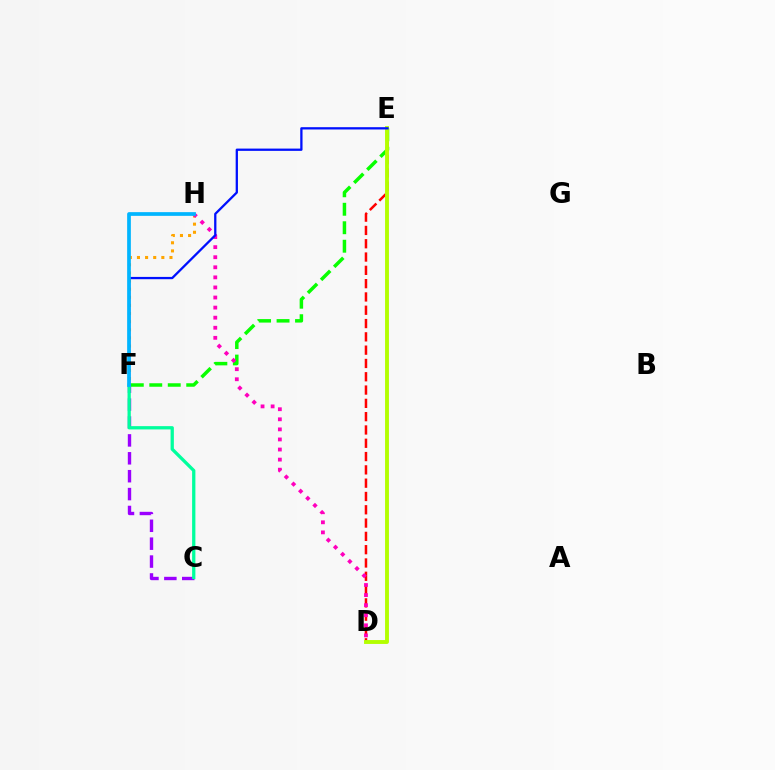{('C', 'F'): [{'color': '#9b00ff', 'line_style': 'dashed', 'thickness': 2.43}, {'color': '#00ff9d', 'line_style': 'solid', 'thickness': 2.36}], ('F', 'H'): [{'color': '#ffa500', 'line_style': 'dotted', 'thickness': 2.21}, {'color': '#00b5ff', 'line_style': 'solid', 'thickness': 2.67}], ('D', 'E'): [{'color': '#ff0000', 'line_style': 'dashed', 'thickness': 1.81}, {'color': '#b3ff00', 'line_style': 'solid', 'thickness': 2.8}], ('E', 'F'): [{'color': '#08ff00', 'line_style': 'dashed', 'thickness': 2.51}, {'color': '#0010ff', 'line_style': 'solid', 'thickness': 1.64}], ('D', 'H'): [{'color': '#ff00bd', 'line_style': 'dotted', 'thickness': 2.74}]}